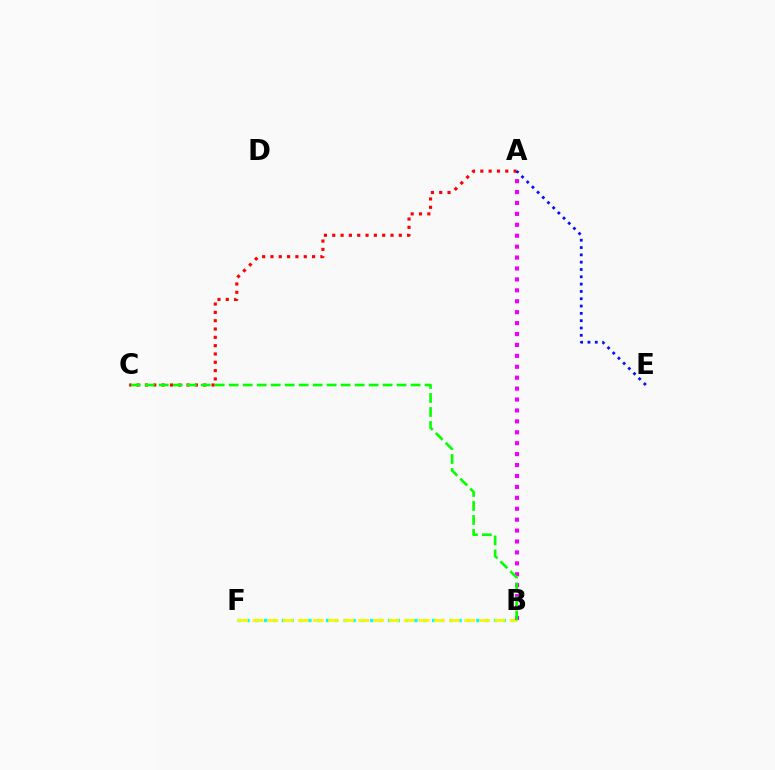{('B', 'F'): [{'color': '#00fff6', 'line_style': 'dotted', 'thickness': 2.4}, {'color': '#fcf500', 'line_style': 'dashed', 'thickness': 2.05}], ('A', 'B'): [{'color': '#ee00ff', 'line_style': 'dotted', 'thickness': 2.97}], ('A', 'C'): [{'color': '#ff0000', 'line_style': 'dotted', 'thickness': 2.26}], ('B', 'C'): [{'color': '#08ff00', 'line_style': 'dashed', 'thickness': 1.9}], ('A', 'E'): [{'color': '#0010ff', 'line_style': 'dotted', 'thickness': 1.99}]}